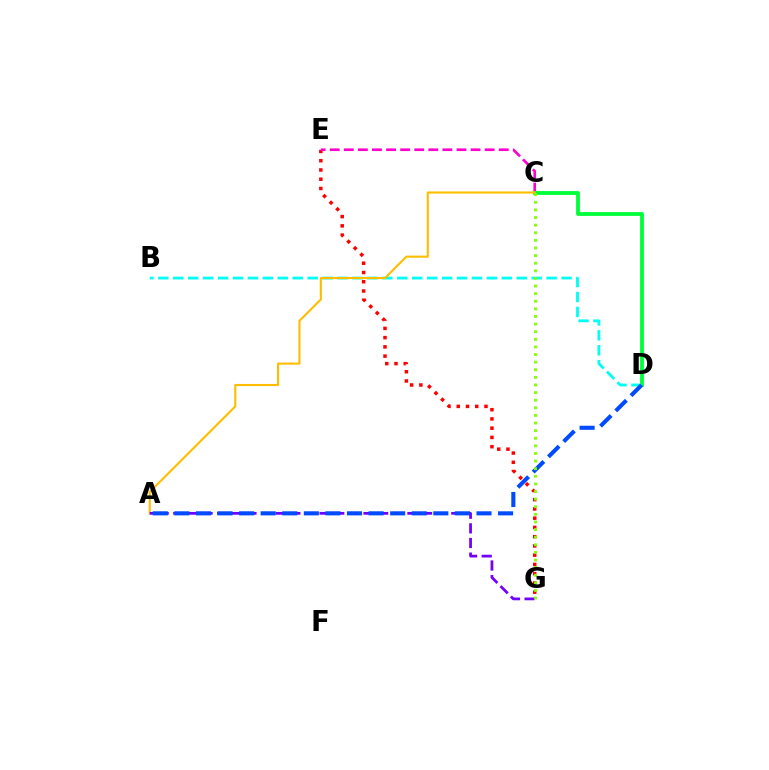{('E', 'G'): [{'color': '#ff0000', 'line_style': 'dotted', 'thickness': 2.51}], ('C', 'E'): [{'color': '#ff00cf', 'line_style': 'dashed', 'thickness': 1.91}], ('C', 'D'): [{'color': '#00ff39', 'line_style': 'solid', 'thickness': 2.75}], ('B', 'D'): [{'color': '#00fff6', 'line_style': 'dashed', 'thickness': 2.03}], ('A', 'C'): [{'color': '#ffbd00', 'line_style': 'solid', 'thickness': 1.52}], ('A', 'G'): [{'color': '#7200ff', 'line_style': 'dashed', 'thickness': 1.99}], ('A', 'D'): [{'color': '#004bff', 'line_style': 'dashed', 'thickness': 2.93}], ('C', 'G'): [{'color': '#84ff00', 'line_style': 'dotted', 'thickness': 2.07}]}